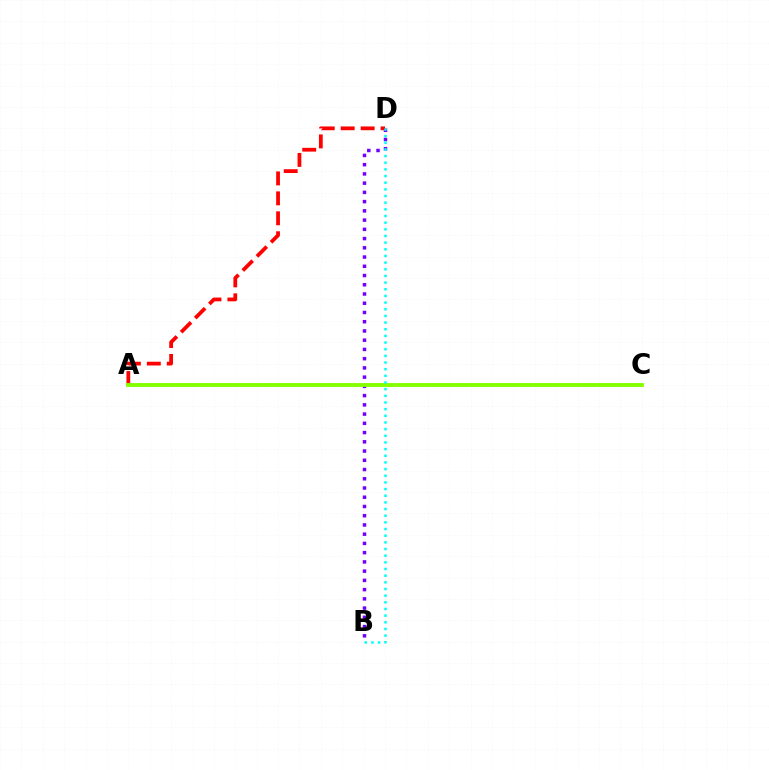{('B', 'D'): [{'color': '#7200ff', 'line_style': 'dotted', 'thickness': 2.51}, {'color': '#00fff6', 'line_style': 'dotted', 'thickness': 1.81}], ('A', 'D'): [{'color': '#ff0000', 'line_style': 'dashed', 'thickness': 2.71}], ('A', 'C'): [{'color': '#84ff00', 'line_style': 'solid', 'thickness': 2.78}]}